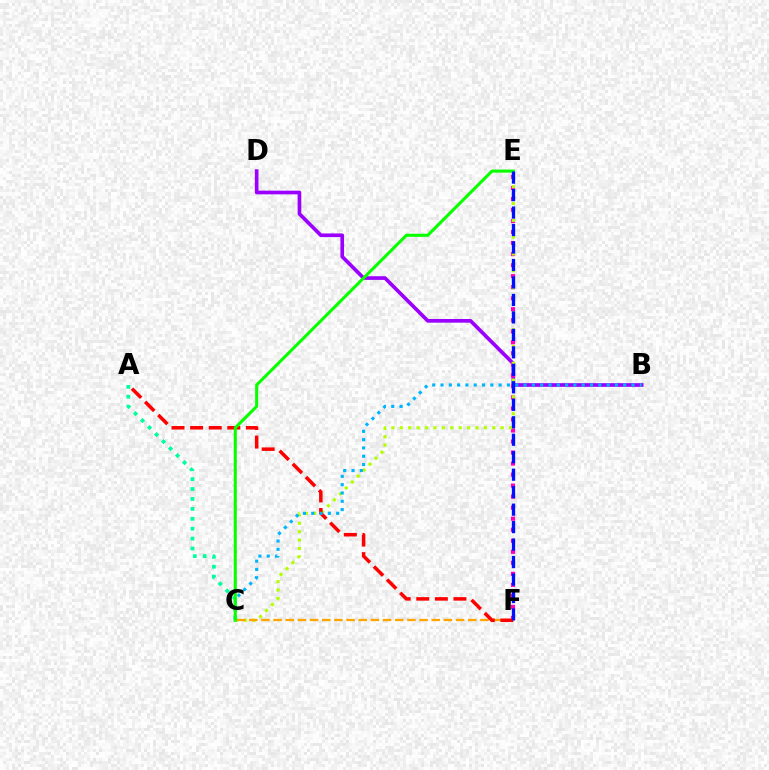{('B', 'D'): [{'color': '#9b00ff', 'line_style': 'solid', 'thickness': 2.65}], ('E', 'F'): [{'color': '#ff00bd', 'line_style': 'dotted', 'thickness': 3.0}, {'color': '#0010ff', 'line_style': 'dashed', 'thickness': 2.37}], ('C', 'E'): [{'color': '#b3ff00', 'line_style': 'dotted', 'thickness': 2.28}, {'color': '#08ff00', 'line_style': 'solid', 'thickness': 2.21}], ('C', 'F'): [{'color': '#ffa500', 'line_style': 'dashed', 'thickness': 1.65}], ('A', 'F'): [{'color': '#ff0000', 'line_style': 'dashed', 'thickness': 2.53}], ('B', 'C'): [{'color': '#00b5ff', 'line_style': 'dotted', 'thickness': 2.26}], ('A', 'C'): [{'color': '#00ff9d', 'line_style': 'dotted', 'thickness': 2.69}]}